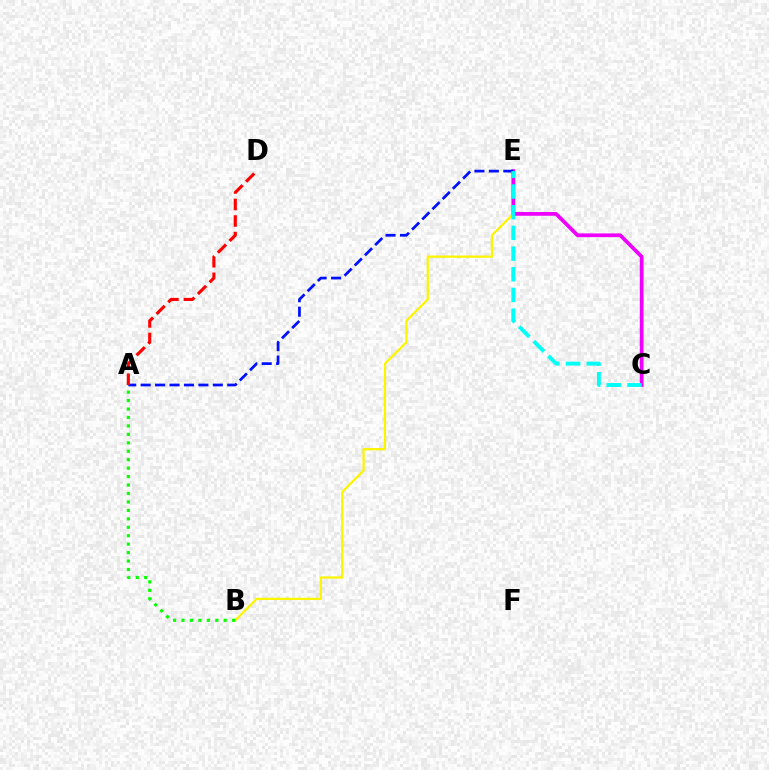{('B', 'E'): [{'color': '#fcf500', 'line_style': 'solid', 'thickness': 1.62}], ('C', 'E'): [{'color': '#ee00ff', 'line_style': 'solid', 'thickness': 2.7}, {'color': '#00fff6', 'line_style': 'dashed', 'thickness': 2.81}], ('A', 'B'): [{'color': '#08ff00', 'line_style': 'dotted', 'thickness': 2.29}], ('A', 'E'): [{'color': '#0010ff', 'line_style': 'dashed', 'thickness': 1.96}], ('A', 'D'): [{'color': '#ff0000', 'line_style': 'dashed', 'thickness': 2.25}]}